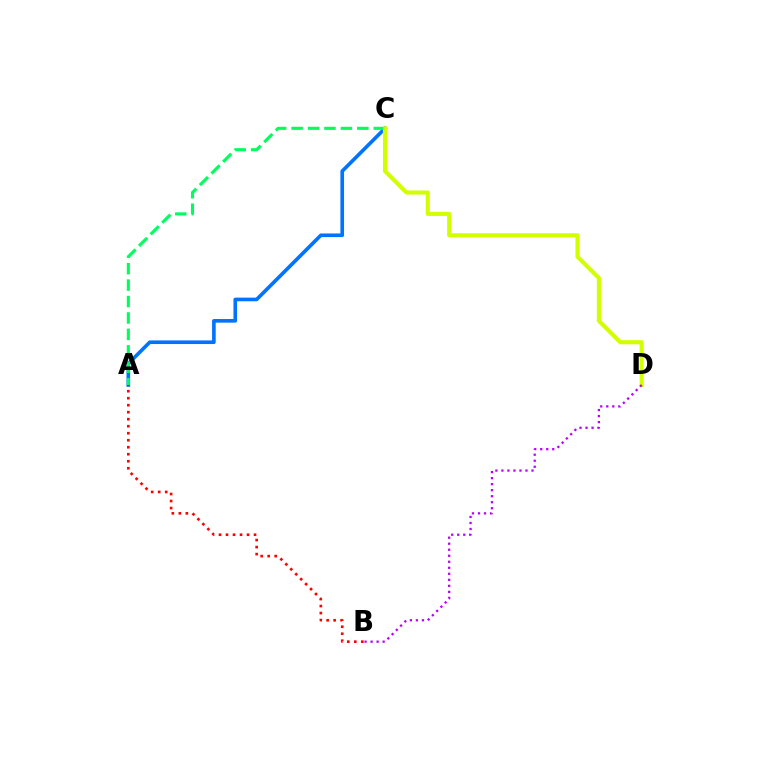{('A', 'C'): [{'color': '#0074ff', 'line_style': 'solid', 'thickness': 2.62}, {'color': '#00ff5c', 'line_style': 'dashed', 'thickness': 2.23}], ('A', 'B'): [{'color': '#ff0000', 'line_style': 'dotted', 'thickness': 1.9}], ('C', 'D'): [{'color': '#d1ff00', 'line_style': 'solid', 'thickness': 2.95}], ('B', 'D'): [{'color': '#b900ff', 'line_style': 'dotted', 'thickness': 1.64}]}